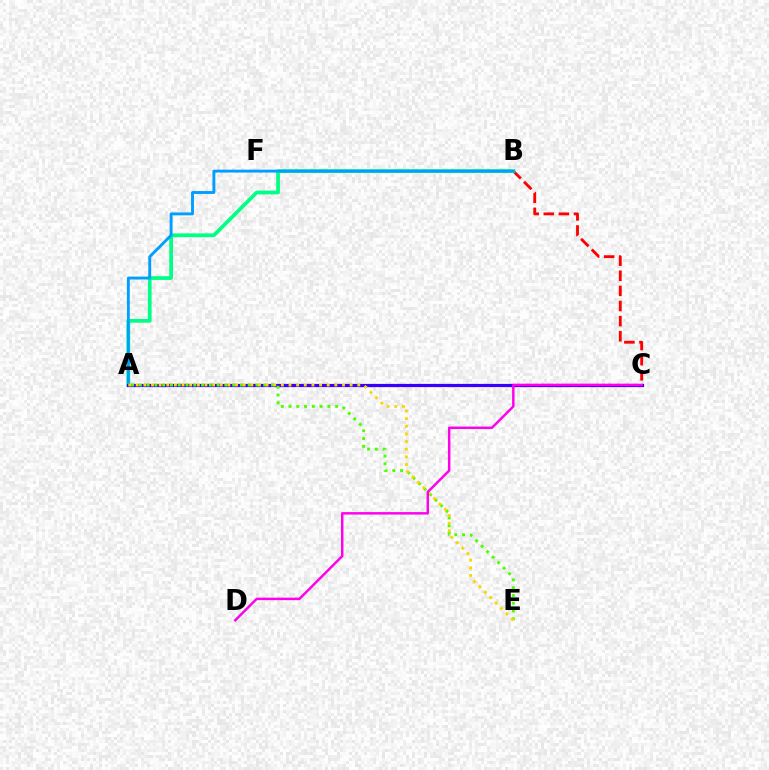{('B', 'C'): [{'color': '#ff0000', 'line_style': 'dashed', 'thickness': 2.05}], ('A', 'B'): [{'color': '#00ff86', 'line_style': 'solid', 'thickness': 2.69}, {'color': '#009eff', 'line_style': 'solid', 'thickness': 2.08}], ('A', 'C'): [{'color': '#3700ff', 'line_style': 'solid', 'thickness': 2.3}], ('A', 'E'): [{'color': '#4fff00', 'line_style': 'dotted', 'thickness': 2.11}, {'color': '#ffd500', 'line_style': 'dotted', 'thickness': 2.08}], ('C', 'D'): [{'color': '#ff00ed', 'line_style': 'solid', 'thickness': 1.77}]}